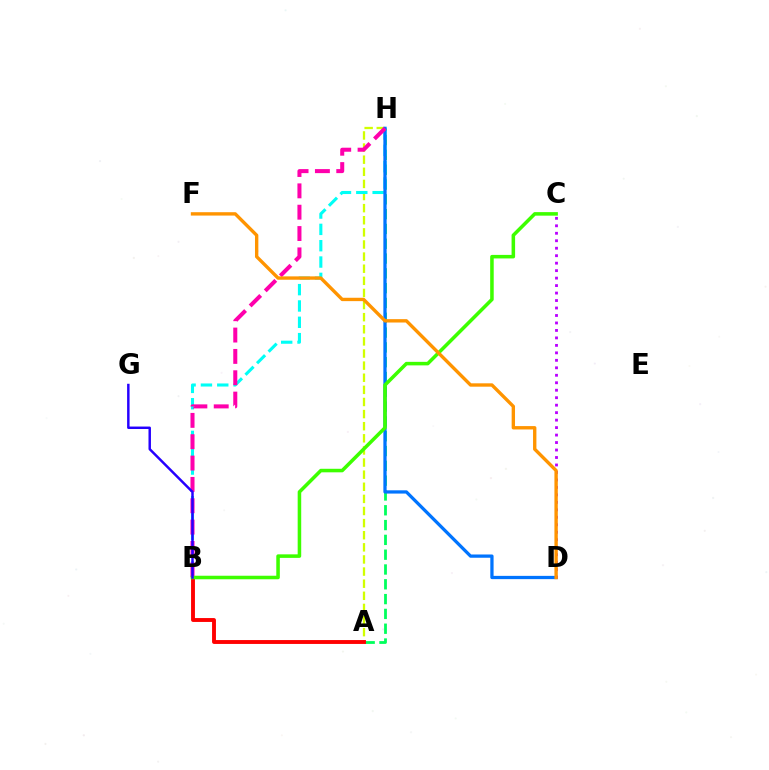{('A', 'H'): [{'color': '#00ff5c', 'line_style': 'dashed', 'thickness': 2.01}, {'color': '#d1ff00', 'line_style': 'dashed', 'thickness': 1.65}], ('B', 'H'): [{'color': '#00fff6', 'line_style': 'dashed', 'thickness': 2.22}, {'color': '#ff00ac', 'line_style': 'dashed', 'thickness': 2.9}], ('D', 'H'): [{'color': '#0074ff', 'line_style': 'solid', 'thickness': 2.35}], ('A', 'B'): [{'color': '#ff0000', 'line_style': 'solid', 'thickness': 2.8}], ('B', 'C'): [{'color': '#3dff00', 'line_style': 'solid', 'thickness': 2.54}], ('C', 'D'): [{'color': '#b900ff', 'line_style': 'dotted', 'thickness': 2.03}], ('D', 'F'): [{'color': '#ff9400', 'line_style': 'solid', 'thickness': 2.43}], ('B', 'G'): [{'color': '#2500ff', 'line_style': 'solid', 'thickness': 1.78}]}